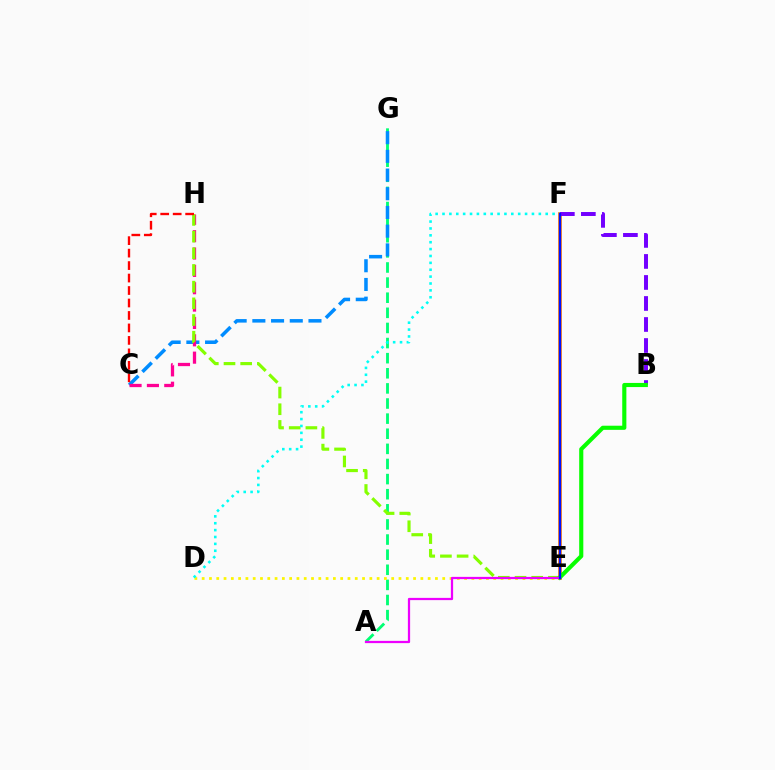{('A', 'G'): [{'color': '#00ff74', 'line_style': 'dashed', 'thickness': 2.05}], ('D', 'E'): [{'color': '#fcf500', 'line_style': 'dotted', 'thickness': 1.98}], ('E', 'F'): [{'color': '#ff7c00', 'line_style': 'solid', 'thickness': 2.64}, {'color': '#0010ff', 'line_style': 'solid', 'thickness': 1.63}], ('C', 'G'): [{'color': '#008cff', 'line_style': 'dashed', 'thickness': 2.54}], ('C', 'H'): [{'color': '#ff0094', 'line_style': 'dashed', 'thickness': 2.36}, {'color': '#ff0000', 'line_style': 'dashed', 'thickness': 1.69}], ('E', 'H'): [{'color': '#84ff00', 'line_style': 'dashed', 'thickness': 2.27}], ('D', 'F'): [{'color': '#00fff6', 'line_style': 'dotted', 'thickness': 1.87}], ('B', 'F'): [{'color': '#7200ff', 'line_style': 'dashed', 'thickness': 2.86}], ('B', 'E'): [{'color': '#08ff00', 'line_style': 'solid', 'thickness': 2.97}], ('A', 'E'): [{'color': '#ee00ff', 'line_style': 'solid', 'thickness': 1.62}]}